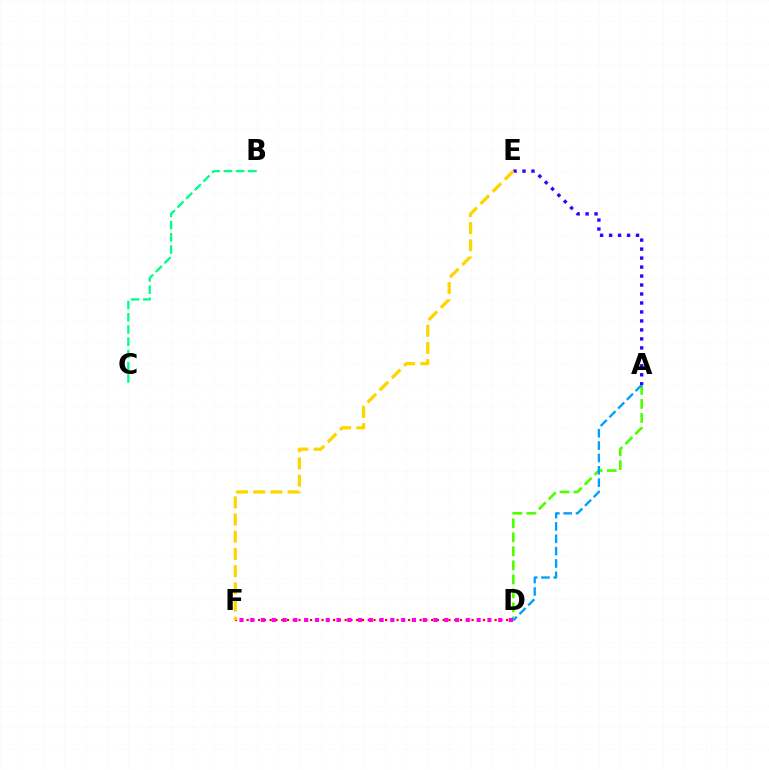{('A', 'D'): [{'color': '#4fff00', 'line_style': 'dashed', 'thickness': 1.9}, {'color': '#009eff', 'line_style': 'dashed', 'thickness': 1.68}], ('B', 'C'): [{'color': '#00ff86', 'line_style': 'dashed', 'thickness': 1.66}], ('D', 'F'): [{'color': '#ff0000', 'line_style': 'dotted', 'thickness': 1.57}, {'color': '#ff00ed', 'line_style': 'dotted', 'thickness': 2.93}], ('A', 'E'): [{'color': '#3700ff', 'line_style': 'dotted', 'thickness': 2.44}], ('E', 'F'): [{'color': '#ffd500', 'line_style': 'dashed', 'thickness': 2.33}]}